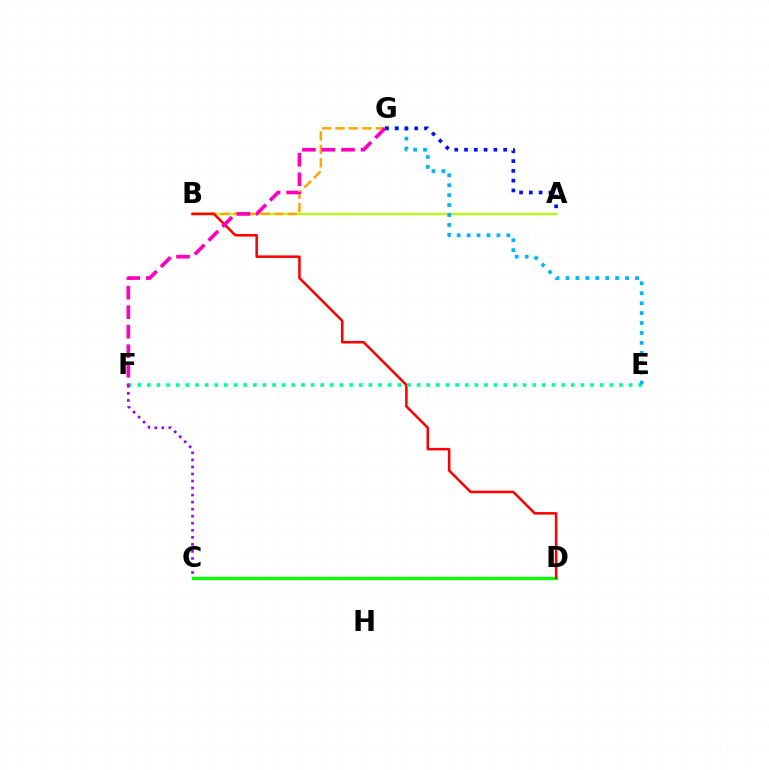{('A', 'B'): [{'color': '#b3ff00', 'line_style': 'solid', 'thickness': 1.59}], ('B', 'G'): [{'color': '#ffa500', 'line_style': 'dashed', 'thickness': 1.82}], ('C', 'D'): [{'color': '#08ff00', 'line_style': 'solid', 'thickness': 2.36}], ('B', 'D'): [{'color': '#ff0000', 'line_style': 'solid', 'thickness': 1.83}], ('E', 'F'): [{'color': '#00ff9d', 'line_style': 'dotted', 'thickness': 2.62}], ('F', 'G'): [{'color': '#ff00bd', 'line_style': 'dashed', 'thickness': 2.65}], ('E', 'G'): [{'color': '#00b5ff', 'line_style': 'dotted', 'thickness': 2.7}], ('A', 'G'): [{'color': '#0010ff', 'line_style': 'dotted', 'thickness': 2.66}], ('C', 'F'): [{'color': '#9b00ff', 'line_style': 'dotted', 'thickness': 1.91}]}